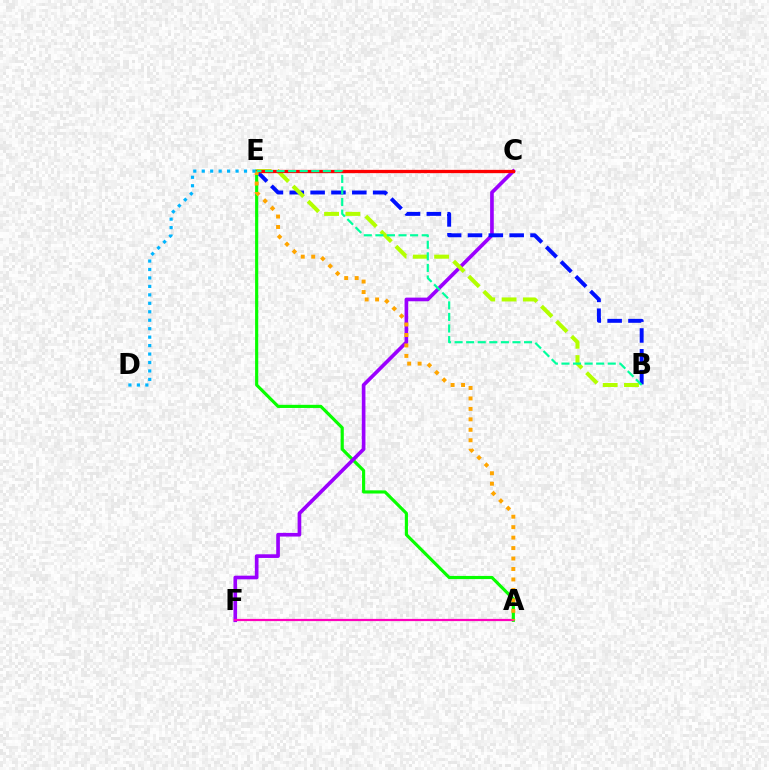{('A', 'E'): [{'color': '#08ff00', 'line_style': 'solid', 'thickness': 2.27}, {'color': '#ffa500', 'line_style': 'dotted', 'thickness': 2.84}], ('C', 'F'): [{'color': '#9b00ff', 'line_style': 'solid', 'thickness': 2.63}], ('B', 'E'): [{'color': '#0010ff', 'line_style': 'dashed', 'thickness': 2.83}, {'color': '#b3ff00', 'line_style': 'dashed', 'thickness': 2.89}, {'color': '#00ff9d', 'line_style': 'dashed', 'thickness': 1.57}], ('A', 'F'): [{'color': '#ff00bd', 'line_style': 'solid', 'thickness': 1.59}], ('C', 'E'): [{'color': '#ff0000', 'line_style': 'solid', 'thickness': 2.36}], ('D', 'E'): [{'color': '#00b5ff', 'line_style': 'dotted', 'thickness': 2.3}]}